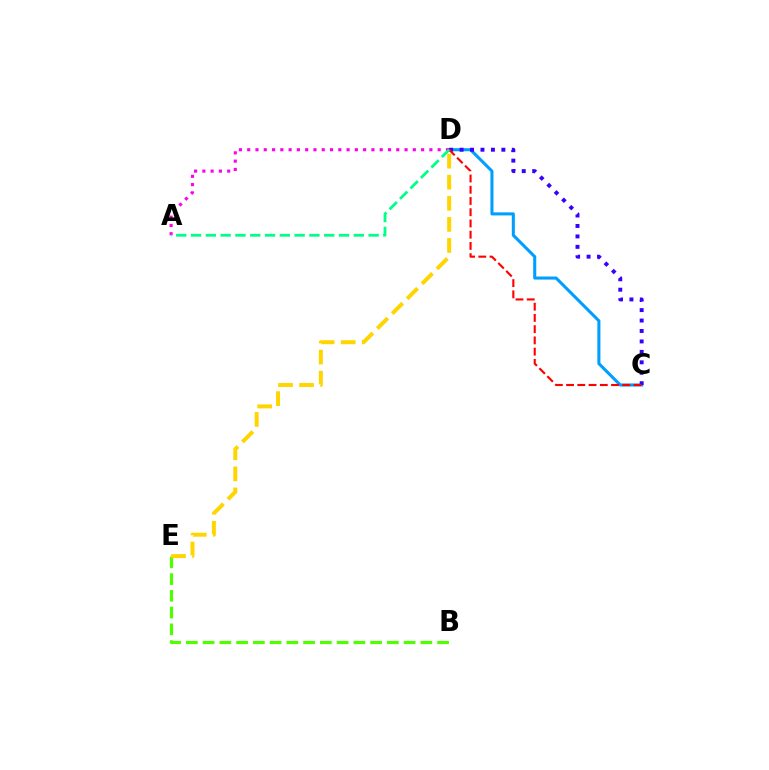{('C', 'D'): [{'color': '#009eff', 'line_style': 'solid', 'thickness': 2.2}, {'color': '#3700ff', 'line_style': 'dotted', 'thickness': 2.84}, {'color': '#ff0000', 'line_style': 'dashed', 'thickness': 1.53}], ('B', 'E'): [{'color': '#4fff00', 'line_style': 'dashed', 'thickness': 2.28}], ('D', 'E'): [{'color': '#ffd500', 'line_style': 'dashed', 'thickness': 2.87}], ('A', 'D'): [{'color': '#ff00ed', 'line_style': 'dotted', 'thickness': 2.25}, {'color': '#00ff86', 'line_style': 'dashed', 'thickness': 2.01}]}